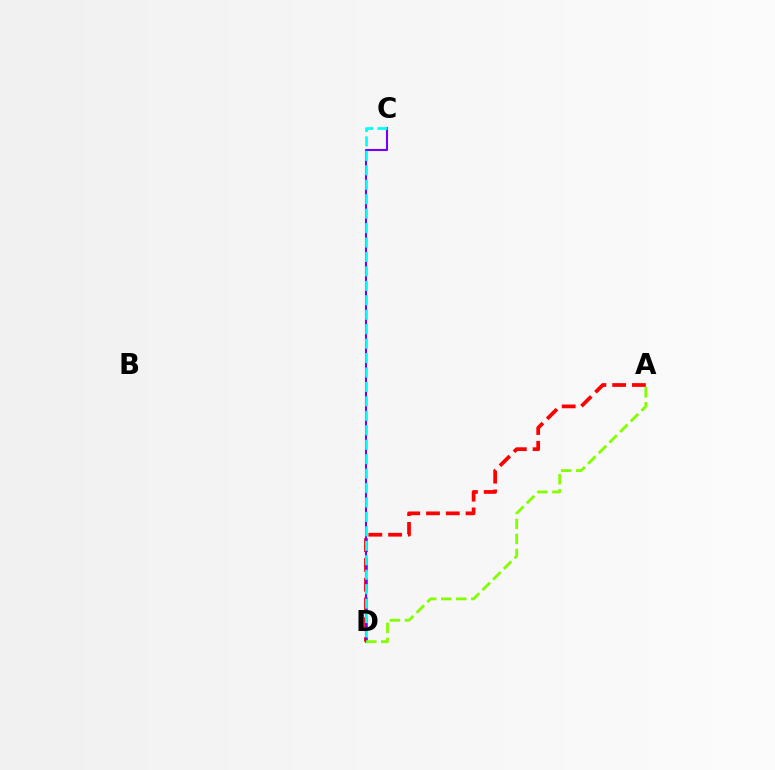{('A', 'D'): [{'color': '#ff0000', 'line_style': 'dashed', 'thickness': 2.69}, {'color': '#84ff00', 'line_style': 'dashed', 'thickness': 2.04}], ('C', 'D'): [{'color': '#7200ff', 'line_style': 'solid', 'thickness': 1.51}, {'color': '#00fff6', 'line_style': 'dashed', 'thickness': 1.96}]}